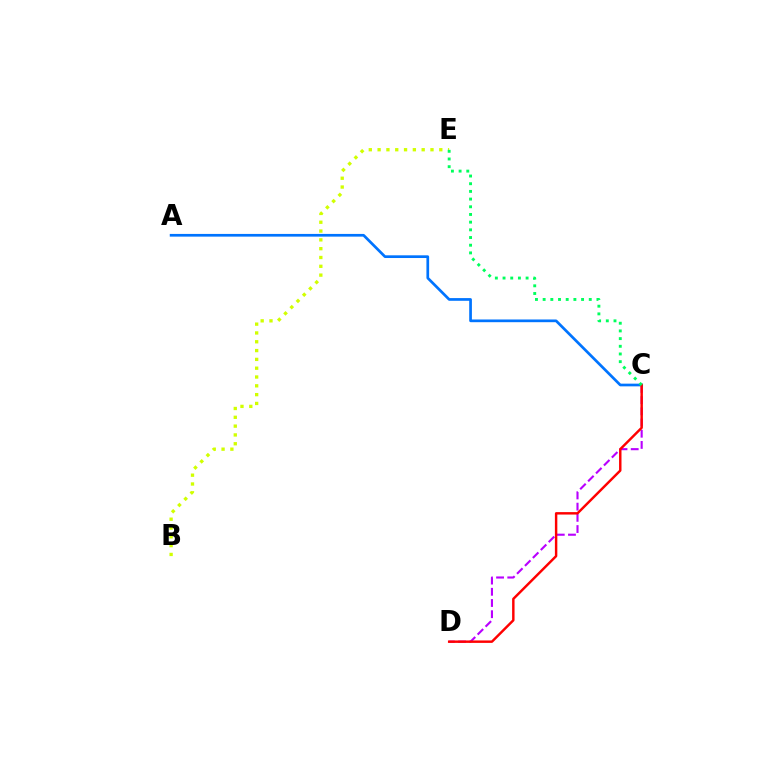{('C', 'D'): [{'color': '#b900ff', 'line_style': 'dashed', 'thickness': 1.52}, {'color': '#ff0000', 'line_style': 'solid', 'thickness': 1.76}], ('A', 'C'): [{'color': '#0074ff', 'line_style': 'solid', 'thickness': 1.95}], ('B', 'E'): [{'color': '#d1ff00', 'line_style': 'dotted', 'thickness': 2.39}], ('C', 'E'): [{'color': '#00ff5c', 'line_style': 'dotted', 'thickness': 2.09}]}